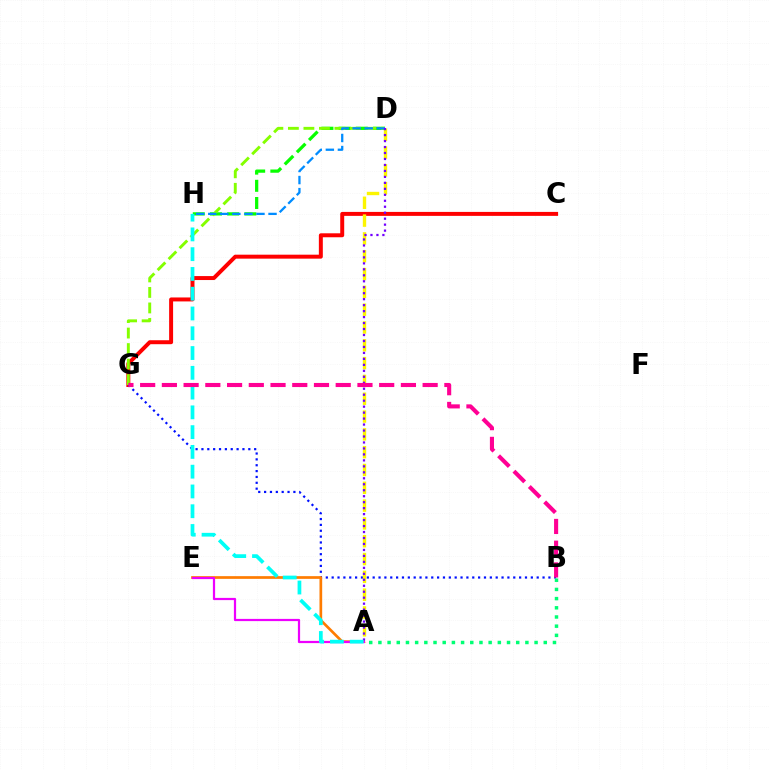{('C', 'G'): [{'color': '#ff0000', 'line_style': 'solid', 'thickness': 2.85}], ('B', 'G'): [{'color': '#0010ff', 'line_style': 'dotted', 'thickness': 1.59}, {'color': '#ff0094', 'line_style': 'dashed', 'thickness': 2.95}], ('D', 'H'): [{'color': '#08ff00', 'line_style': 'dashed', 'thickness': 2.34}, {'color': '#008cff', 'line_style': 'dashed', 'thickness': 1.64}], ('A', 'D'): [{'color': '#fcf500', 'line_style': 'dashed', 'thickness': 2.42}, {'color': '#7200ff', 'line_style': 'dotted', 'thickness': 1.62}], ('D', 'G'): [{'color': '#84ff00', 'line_style': 'dashed', 'thickness': 2.11}], ('A', 'B'): [{'color': '#00ff74', 'line_style': 'dotted', 'thickness': 2.5}], ('A', 'E'): [{'color': '#ff7c00', 'line_style': 'solid', 'thickness': 1.95}, {'color': '#ee00ff', 'line_style': 'solid', 'thickness': 1.6}], ('A', 'H'): [{'color': '#00fff6', 'line_style': 'dashed', 'thickness': 2.69}]}